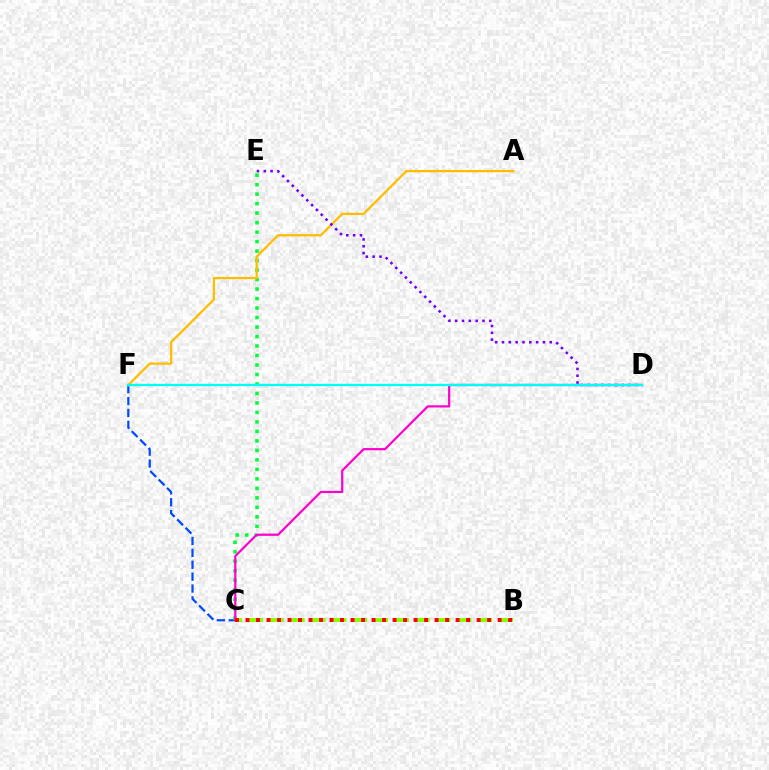{('C', 'F'): [{'color': '#004bff', 'line_style': 'dashed', 'thickness': 1.62}], ('C', 'E'): [{'color': '#00ff39', 'line_style': 'dotted', 'thickness': 2.58}], ('C', 'D'): [{'color': '#ff00cf', 'line_style': 'solid', 'thickness': 1.59}], ('A', 'F'): [{'color': '#ffbd00', 'line_style': 'solid', 'thickness': 1.64}], ('D', 'E'): [{'color': '#7200ff', 'line_style': 'dotted', 'thickness': 1.85}], ('B', 'C'): [{'color': '#84ff00', 'line_style': 'dashed', 'thickness': 2.83}, {'color': '#ff0000', 'line_style': 'dotted', 'thickness': 2.85}], ('D', 'F'): [{'color': '#00fff6', 'line_style': 'solid', 'thickness': 1.66}]}